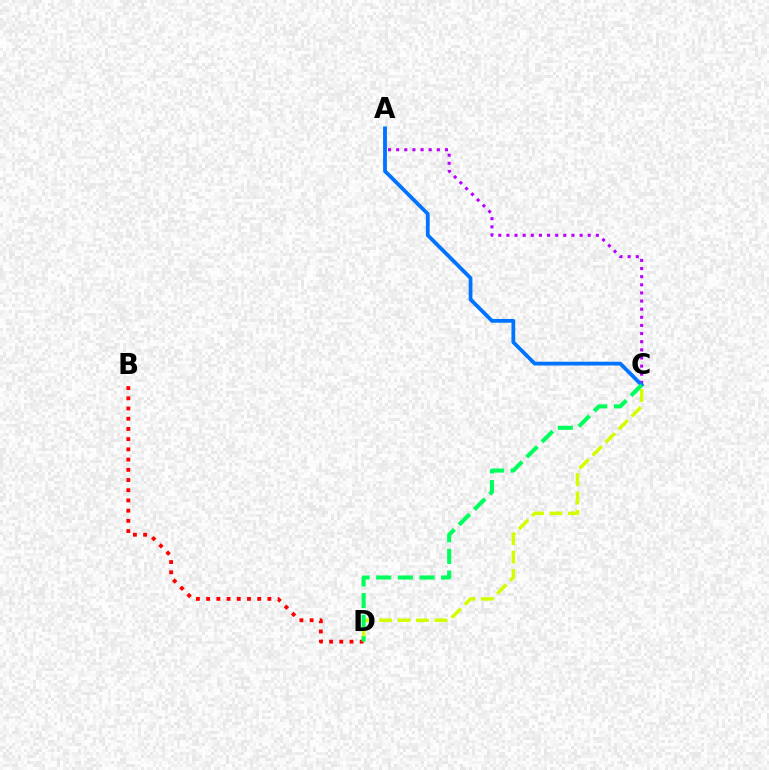{('A', 'C'): [{'color': '#b900ff', 'line_style': 'dotted', 'thickness': 2.21}, {'color': '#0074ff', 'line_style': 'solid', 'thickness': 2.72}], ('C', 'D'): [{'color': '#d1ff00', 'line_style': 'dashed', 'thickness': 2.51}, {'color': '#00ff5c', 'line_style': 'dashed', 'thickness': 2.94}], ('B', 'D'): [{'color': '#ff0000', 'line_style': 'dotted', 'thickness': 2.77}]}